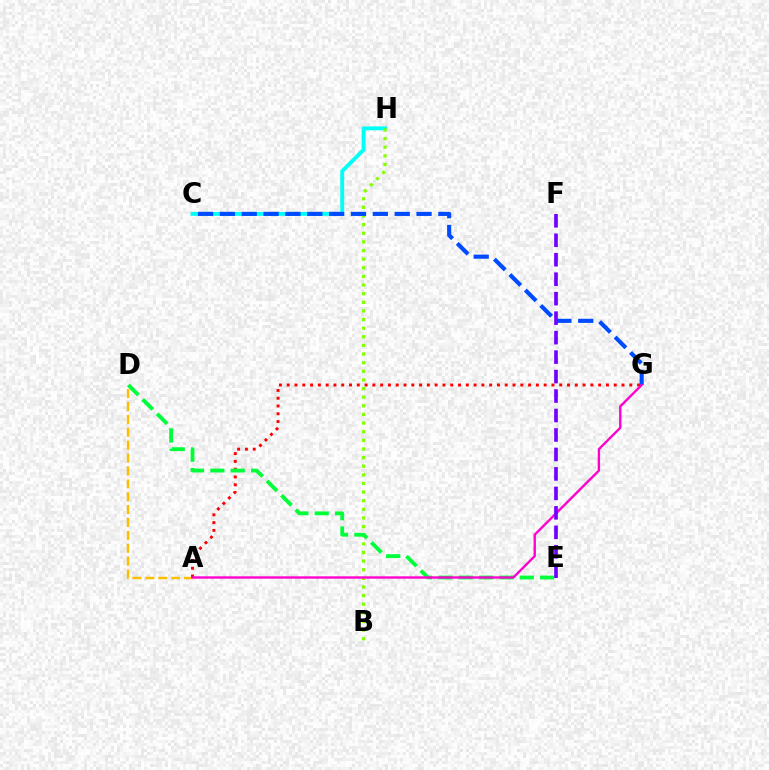{('A', 'D'): [{'color': '#ffbd00', 'line_style': 'dashed', 'thickness': 1.75}], ('C', 'H'): [{'color': '#00fff6', 'line_style': 'solid', 'thickness': 2.8}], ('B', 'H'): [{'color': '#84ff00', 'line_style': 'dotted', 'thickness': 2.34}], ('A', 'G'): [{'color': '#ff0000', 'line_style': 'dotted', 'thickness': 2.12}, {'color': '#ff00cf', 'line_style': 'solid', 'thickness': 1.7}], ('C', 'G'): [{'color': '#004bff', 'line_style': 'dashed', 'thickness': 2.97}], ('D', 'E'): [{'color': '#00ff39', 'line_style': 'dashed', 'thickness': 2.76}], ('E', 'F'): [{'color': '#7200ff', 'line_style': 'dashed', 'thickness': 2.65}]}